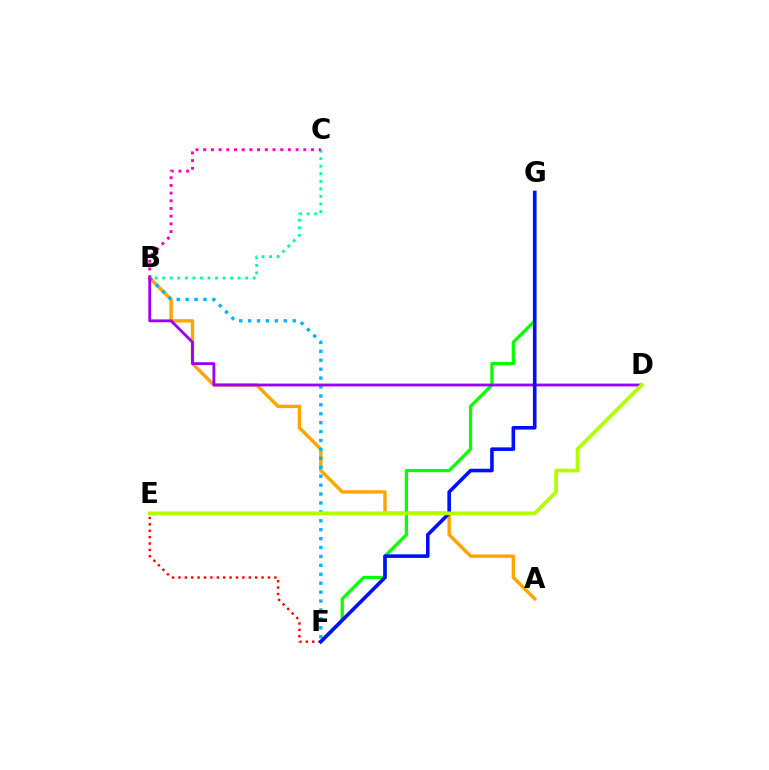{('B', 'C'): [{'color': '#00ff9d', 'line_style': 'dotted', 'thickness': 2.05}, {'color': '#ff00bd', 'line_style': 'dotted', 'thickness': 2.09}], ('A', 'B'): [{'color': '#ffa500', 'line_style': 'solid', 'thickness': 2.46}], ('B', 'F'): [{'color': '#00b5ff', 'line_style': 'dotted', 'thickness': 2.42}], ('F', 'G'): [{'color': '#08ff00', 'line_style': 'solid', 'thickness': 2.33}, {'color': '#0010ff', 'line_style': 'solid', 'thickness': 2.59}], ('B', 'D'): [{'color': '#9b00ff', 'line_style': 'solid', 'thickness': 2.03}], ('E', 'F'): [{'color': '#ff0000', 'line_style': 'dotted', 'thickness': 1.74}], ('D', 'E'): [{'color': '#b3ff00', 'line_style': 'solid', 'thickness': 2.72}]}